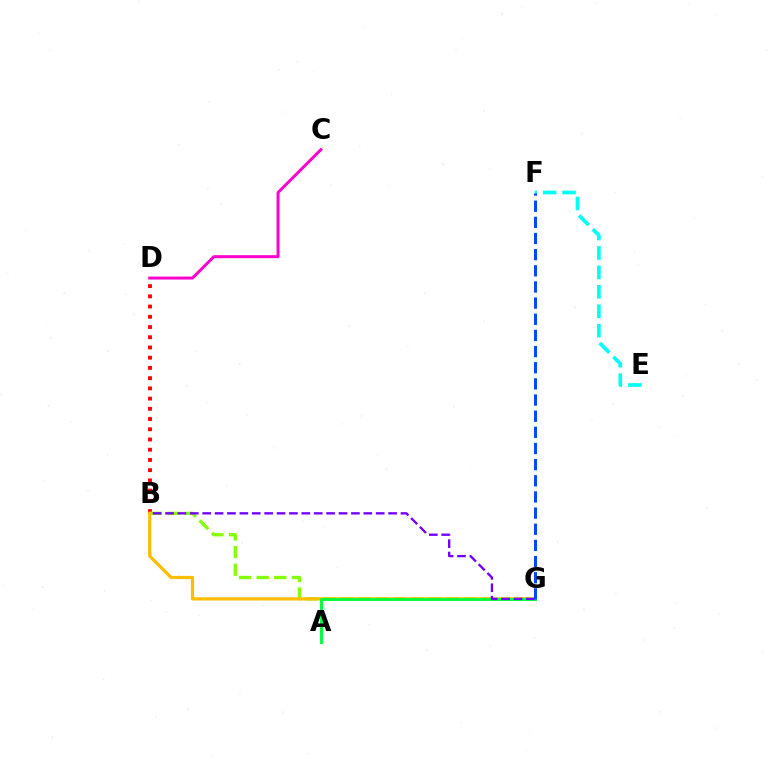{('B', 'D'): [{'color': '#ff0000', 'line_style': 'dotted', 'thickness': 2.78}], ('B', 'G'): [{'color': '#84ff00', 'line_style': 'dashed', 'thickness': 2.39}, {'color': '#ffbd00', 'line_style': 'solid', 'thickness': 2.32}, {'color': '#7200ff', 'line_style': 'dashed', 'thickness': 1.68}], ('E', 'F'): [{'color': '#00fff6', 'line_style': 'dashed', 'thickness': 2.64}], ('A', 'G'): [{'color': '#00ff39', 'line_style': 'solid', 'thickness': 2.1}], ('C', 'D'): [{'color': '#ff00cf', 'line_style': 'solid', 'thickness': 2.15}], ('F', 'G'): [{'color': '#004bff', 'line_style': 'dashed', 'thickness': 2.19}]}